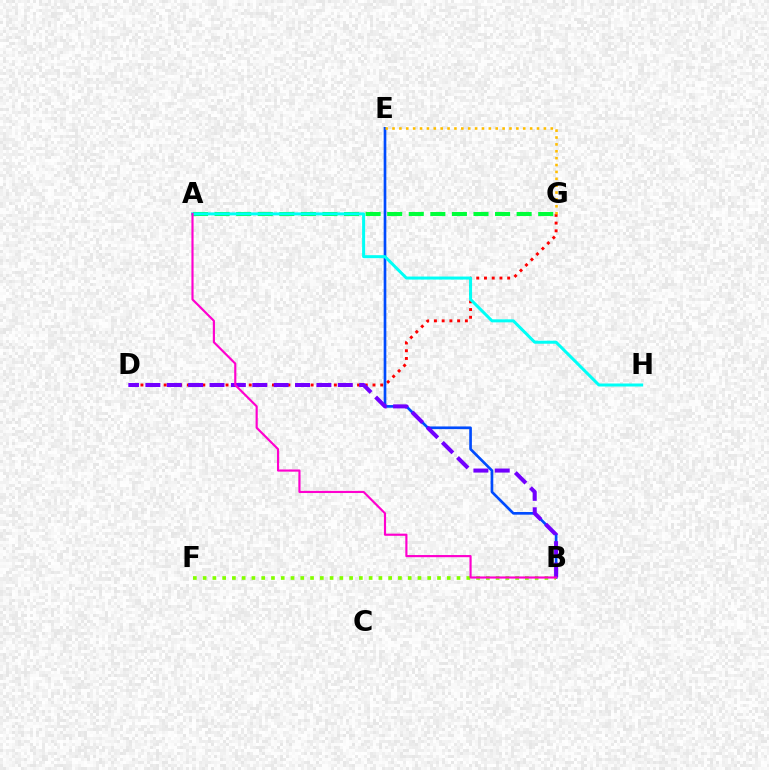{('D', 'G'): [{'color': '#ff0000', 'line_style': 'dotted', 'thickness': 2.1}], ('B', 'E'): [{'color': '#004bff', 'line_style': 'solid', 'thickness': 1.92}], ('A', 'G'): [{'color': '#00ff39', 'line_style': 'dashed', 'thickness': 2.93}], ('E', 'G'): [{'color': '#ffbd00', 'line_style': 'dotted', 'thickness': 1.87}], ('B', 'F'): [{'color': '#84ff00', 'line_style': 'dotted', 'thickness': 2.65}], ('A', 'H'): [{'color': '#00fff6', 'line_style': 'solid', 'thickness': 2.17}], ('B', 'D'): [{'color': '#7200ff', 'line_style': 'dashed', 'thickness': 2.9}], ('A', 'B'): [{'color': '#ff00cf', 'line_style': 'solid', 'thickness': 1.55}]}